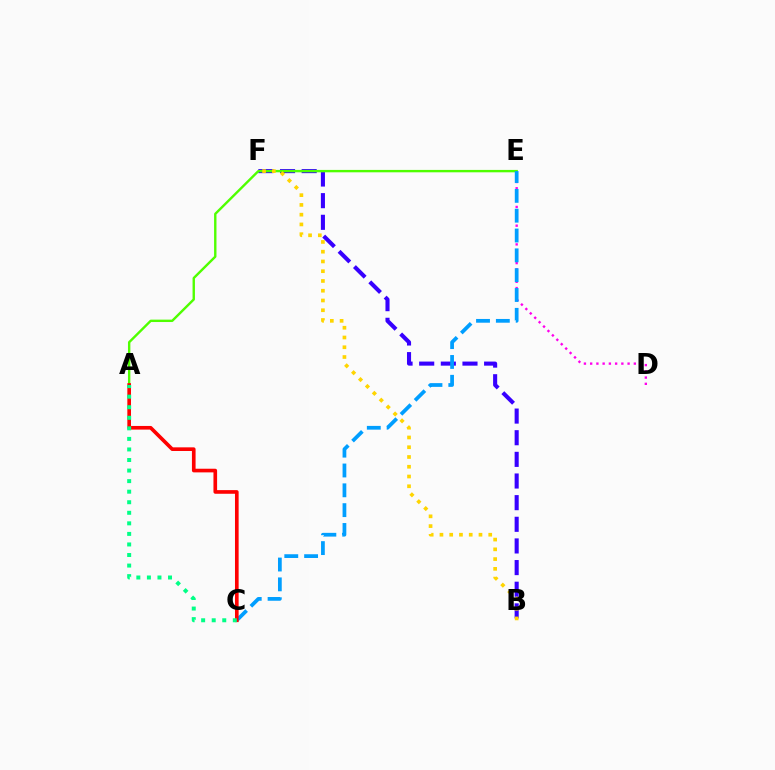{('D', 'E'): [{'color': '#ff00ed', 'line_style': 'dotted', 'thickness': 1.7}], ('B', 'F'): [{'color': '#3700ff', 'line_style': 'dashed', 'thickness': 2.94}, {'color': '#ffd500', 'line_style': 'dotted', 'thickness': 2.65}], ('A', 'E'): [{'color': '#4fff00', 'line_style': 'solid', 'thickness': 1.72}], ('C', 'E'): [{'color': '#009eff', 'line_style': 'dashed', 'thickness': 2.69}], ('A', 'C'): [{'color': '#ff0000', 'line_style': 'solid', 'thickness': 2.63}, {'color': '#00ff86', 'line_style': 'dotted', 'thickness': 2.87}]}